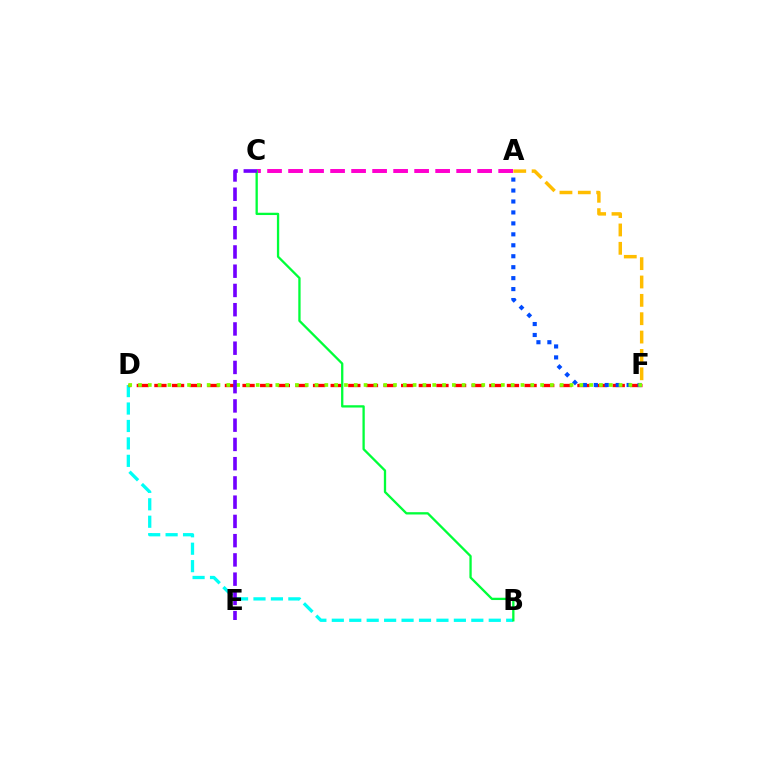{('B', 'D'): [{'color': '#00fff6', 'line_style': 'dashed', 'thickness': 2.37}], ('D', 'F'): [{'color': '#ff0000', 'line_style': 'dashed', 'thickness': 2.39}, {'color': '#84ff00', 'line_style': 'dotted', 'thickness': 2.66}], ('A', 'C'): [{'color': '#ff00cf', 'line_style': 'dashed', 'thickness': 2.85}], ('A', 'F'): [{'color': '#004bff', 'line_style': 'dotted', 'thickness': 2.98}, {'color': '#ffbd00', 'line_style': 'dashed', 'thickness': 2.49}], ('B', 'C'): [{'color': '#00ff39', 'line_style': 'solid', 'thickness': 1.66}], ('C', 'E'): [{'color': '#7200ff', 'line_style': 'dashed', 'thickness': 2.61}]}